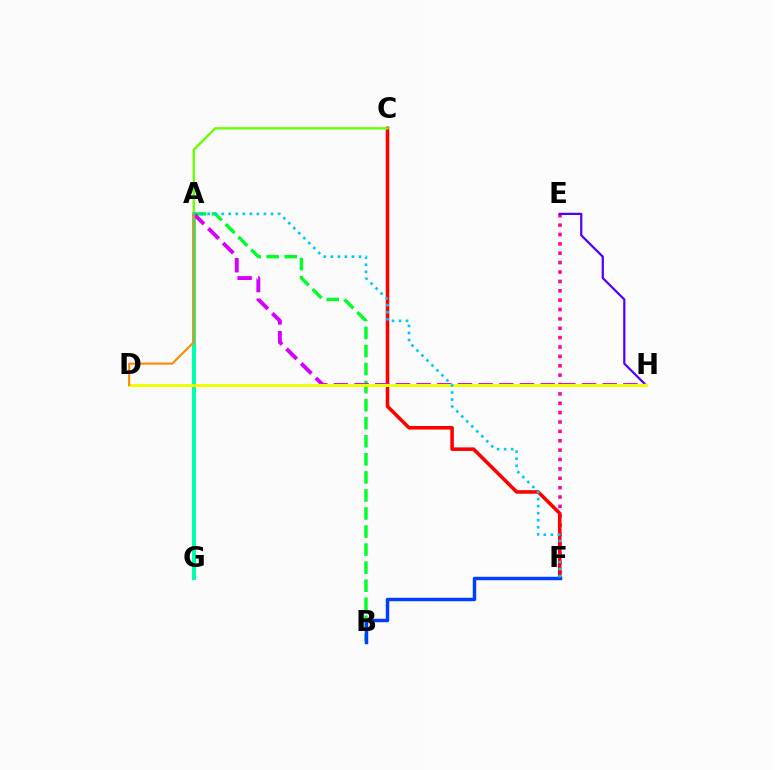{('E', 'F'): [{'color': '#ff00a0', 'line_style': 'dotted', 'thickness': 2.55}], ('E', 'H'): [{'color': '#4f00ff', 'line_style': 'solid', 'thickness': 1.6}], ('A', 'B'): [{'color': '#00ff27', 'line_style': 'dashed', 'thickness': 2.45}], ('C', 'F'): [{'color': '#ff0000', 'line_style': 'solid', 'thickness': 2.56}], ('A', 'G'): [{'color': '#00ffaf', 'line_style': 'solid', 'thickness': 2.93}], ('B', 'F'): [{'color': '#003fff', 'line_style': 'solid', 'thickness': 2.49}], ('A', 'C'): [{'color': '#66ff00', 'line_style': 'solid', 'thickness': 1.7}], ('A', 'H'): [{'color': '#d600ff', 'line_style': 'dashed', 'thickness': 2.81}], ('D', 'H'): [{'color': '#eeff00', 'line_style': 'solid', 'thickness': 2.16}], ('A', 'D'): [{'color': '#ff8800', 'line_style': 'solid', 'thickness': 1.51}], ('A', 'F'): [{'color': '#00c7ff', 'line_style': 'dotted', 'thickness': 1.91}]}